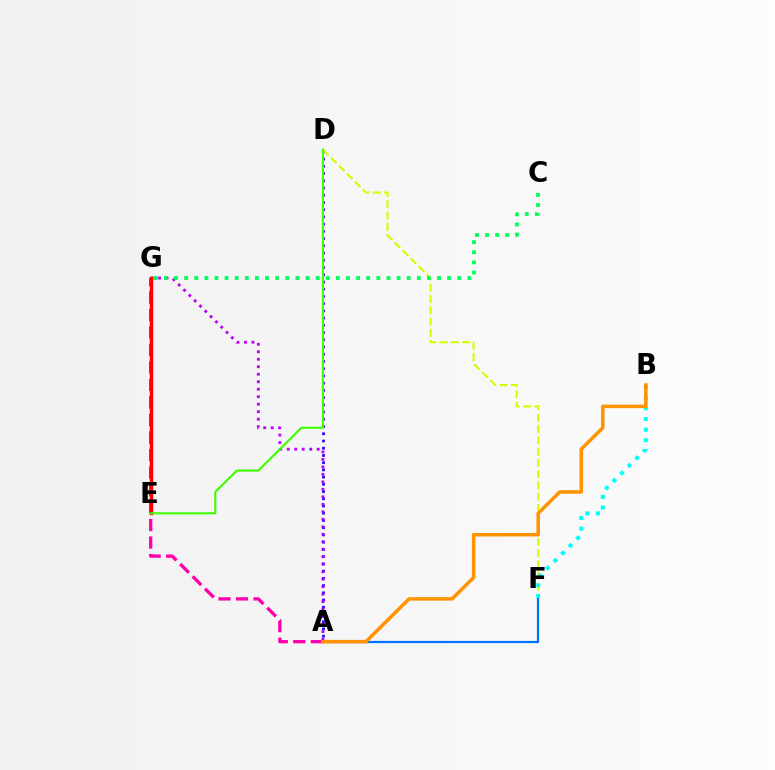{('A', 'D'): [{'color': '#2500ff', 'line_style': 'dotted', 'thickness': 1.96}], ('A', 'G'): [{'color': '#b900ff', 'line_style': 'dotted', 'thickness': 2.03}, {'color': '#ff00ac', 'line_style': 'dashed', 'thickness': 2.38}], ('D', 'F'): [{'color': '#d1ff00', 'line_style': 'dashed', 'thickness': 1.53}], ('B', 'F'): [{'color': '#00fff6', 'line_style': 'dotted', 'thickness': 2.89}], ('C', 'G'): [{'color': '#00ff5c', 'line_style': 'dotted', 'thickness': 2.75}], ('E', 'G'): [{'color': '#ff0000', 'line_style': 'solid', 'thickness': 2.49}], ('D', 'E'): [{'color': '#3dff00', 'line_style': 'solid', 'thickness': 1.52}], ('A', 'F'): [{'color': '#0074ff', 'line_style': 'solid', 'thickness': 1.61}], ('A', 'B'): [{'color': '#ff9400', 'line_style': 'solid', 'thickness': 2.53}]}